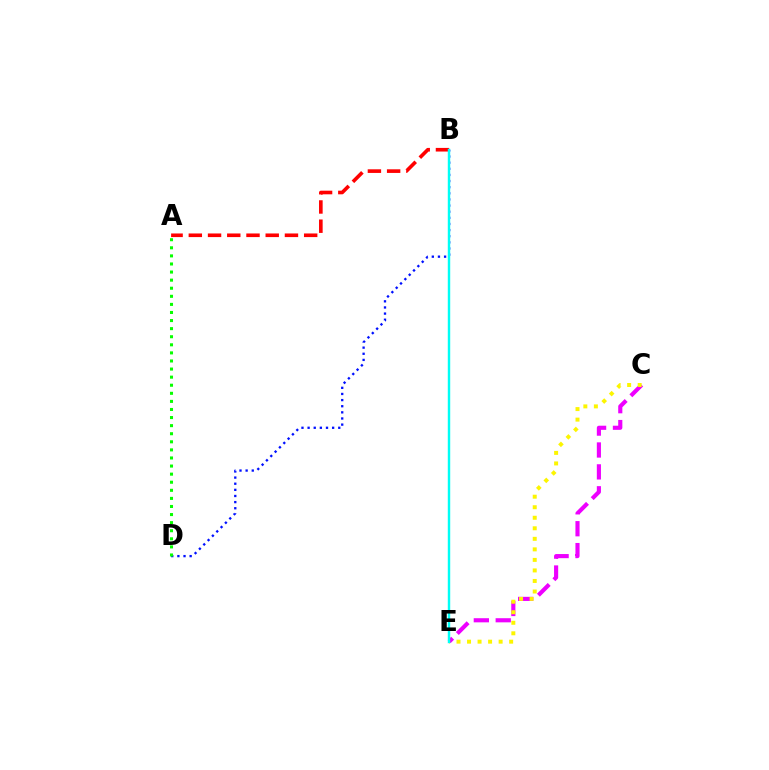{('A', 'B'): [{'color': '#ff0000', 'line_style': 'dashed', 'thickness': 2.61}], ('B', 'D'): [{'color': '#0010ff', 'line_style': 'dotted', 'thickness': 1.67}], ('C', 'E'): [{'color': '#ee00ff', 'line_style': 'dashed', 'thickness': 2.97}, {'color': '#fcf500', 'line_style': 'dotted', 'thickness': 2.86}], ('A', 'D'): [{'color': '#08ff00', 'line_style': 'dotted', 'thickness': 2.2}], ('B', 'E'): [{'color': '#00fff6', 'line_style': 'solid', 'thickness': 1.75}]}